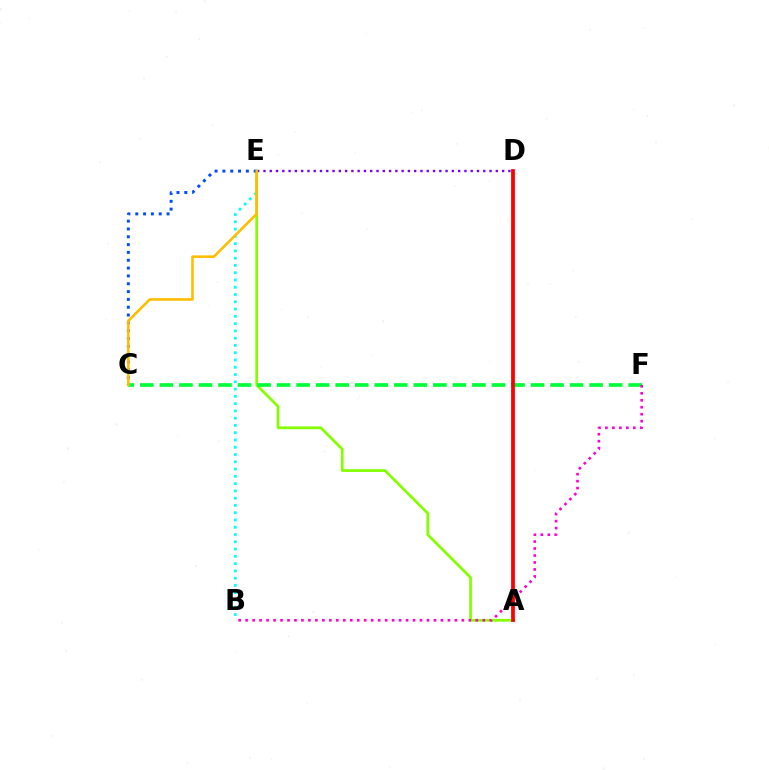{('D', 'E'): [{'color': '#7200ff', 'line_style': 'dotted', 'thickness': 1.71}], ('B', 'E'): [{'color': '#00fff6', 'line_style': 'dotted', 'thickness': 1.98}], ('A', 'E'): [{'color': '#84ff00', 'line_style': 'solid', 'thickness': 1.96}], ('C', 'E'): [{'color': '#004bff', 'line_style': 'dotted', 'thickness': 2.13}, {'color': '#ffbd00', 'line_style': 'solid', 'thickness': 1.87}], ('C', 'F'): [{'color': '#00ff39', 'line_style': 'dashed', 'thickness': 2.65}], ('B', 'F'): [{'color': '#ff00cf', 'line_style': 'dotted', 'thickness': 1.89}], ('A', 'D'): [{'color': '#ff0000', 'line_style': 'solid', 'thickness': 2.71}]}